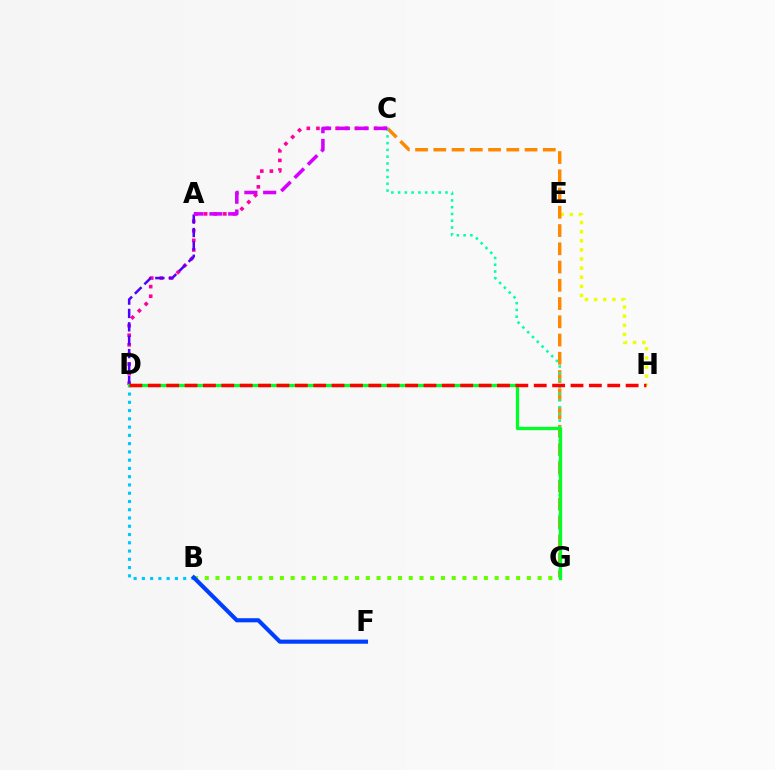{('B', 'D'): [{'color': '#00c7ff', 'line_style': 'dotted', 'thickness': 2.24}], ('B', 'G'): [{'color': '#66ff00', 'line_style': 'dotted', 'thickness': 2.92}], ('E', 'H'): [{'color': '#eeff00', 'line_style': 'dotted', 'thickness': 2.48}], ('B', 'F'): [{'color': '#003fff', 'line_style': 'solid', 'thickness': 2.96}], ('C', 'D'): [{'color': '#ff00a0', 'line_style': 'dotted', 'thickness': 2.61}], ('A', 'D'): [{'color': '#4f00ff', 'line_style': 'dashed', 'thickness': 1.82}], ('C', 'G'): [{'color': '#ff8800', 'line_style': 'dashed', 'thickness': 2.48}, {'color': '#00ffaf', 'line_style': 'dotted', 'thickness': 1.84}], ('D', 'G'): [{'color': '#00ff27', 'line_style': 'solid', 'thickness': 2.36}], ('A', 'C'): [{'color': '#d600ff', 'line_style': 'dashed', 'thickness': 2.55}], ('D', 'H'): [{'color': '#ff0000', 'line_style': 'dashed', 'thickness': 2.5}]}